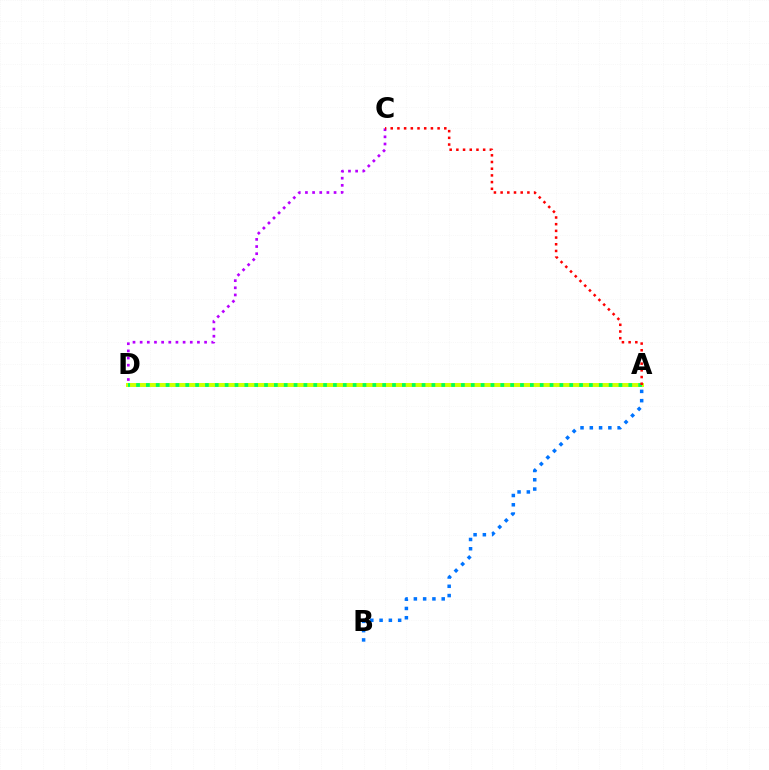{('A', 'D'): [{'color': '#d1ff00', 'line_style': 'solid', 'thickness': 2.85}, {'color': '#00ff5c', 'line_style': 'dotted', 'thickness': 2.68}], ('C', 'D'): [{'color': '#b900ff', 'line_style': 'dotted', 'thickness': 1.95}], ('A', 'B'): [{'color': '#0074ff', 'line_style': 'dotted', 'thickness': 2.52}], ('A', 'C'): [{'color': '#ff0000', 'line_style': 'dotted', 'thickness': 1.82}]}